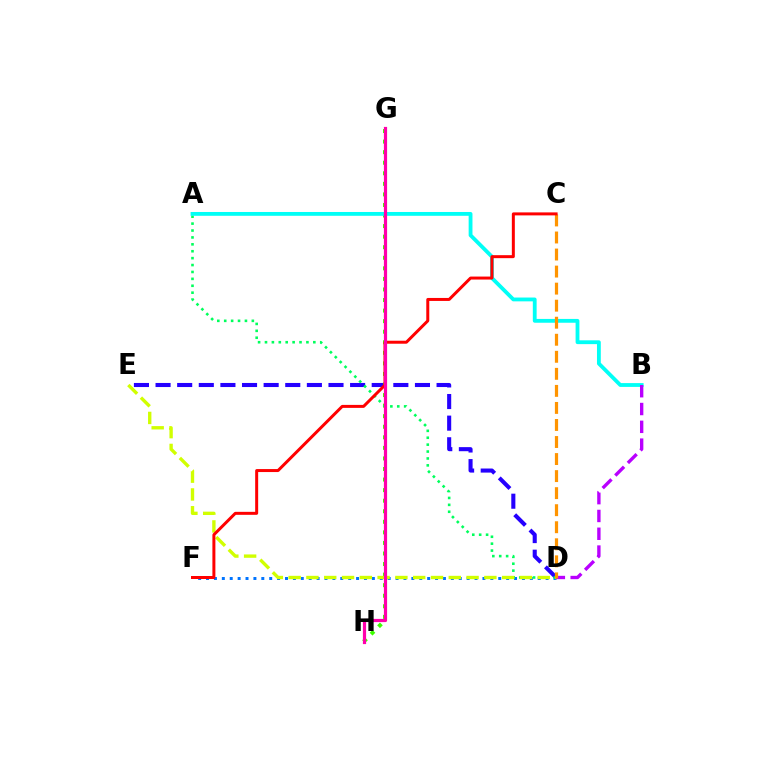{('D', 'E'): [{'color': '#2500ff', 'line_style': 'dashed', 'thickness': 2.94}, {'color': '#d1ff00', 'line_style': 'dashed', 'thickness': 2.42}], ('D', 'F'): [{'color': '#0074ff', 'line_style': 'dotted', 'thickness': 2.15}], ('G', 'H'): [{'color': '#3dff00', 'line_style': 'dotted', 'thickness': 2.87}, {'color': '#ff00ac', 'line_style': 'solid', 'thickness': 2.3}], ('A', 'D'): [{'color': '#00ff5c', 'line_style': 'dotted', 'thickness': 1.88}], ('A', 'B'): [{'color': '#00fff6', 'line_style': 'solid', 'thickness': 2.75}], ('B', 'D'): [{'color': '#b900ff', 'line_style': 'dashed', 'thickness': 2.42}], ('C', 'D'): [{'color': '#ff9400', 'line_style': 'dashed', 'thickness': 2.32}], ('C', 'F'): [{'color': '#ff0000', 'line_style': 'solid', 'thickness': 2.15}]}